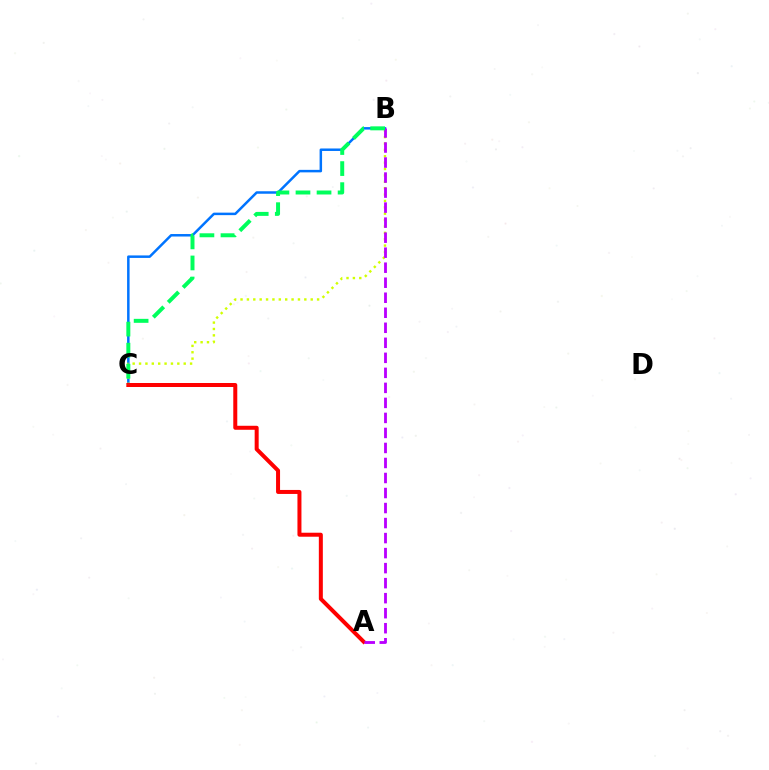{('B', 'C'): [{'color': '#0074ff', 'line_style': 'solid', 'thickness': 1.8}, {'color': '#d1ff00', 'line_style': 'dotted', 'thickness': 1.73}, {'color': '#00ff5c', 'line_style': 'dashed', 'thickness': 2.86}], ('A', 'C'): [{'color': '#ff0000', 'line_style': 'solid', 'thickness': 2.88}], ('A', 'B'): [{'color': '#b900ff', 'line_style': 'dashed', 'thickness': 2.04}]}